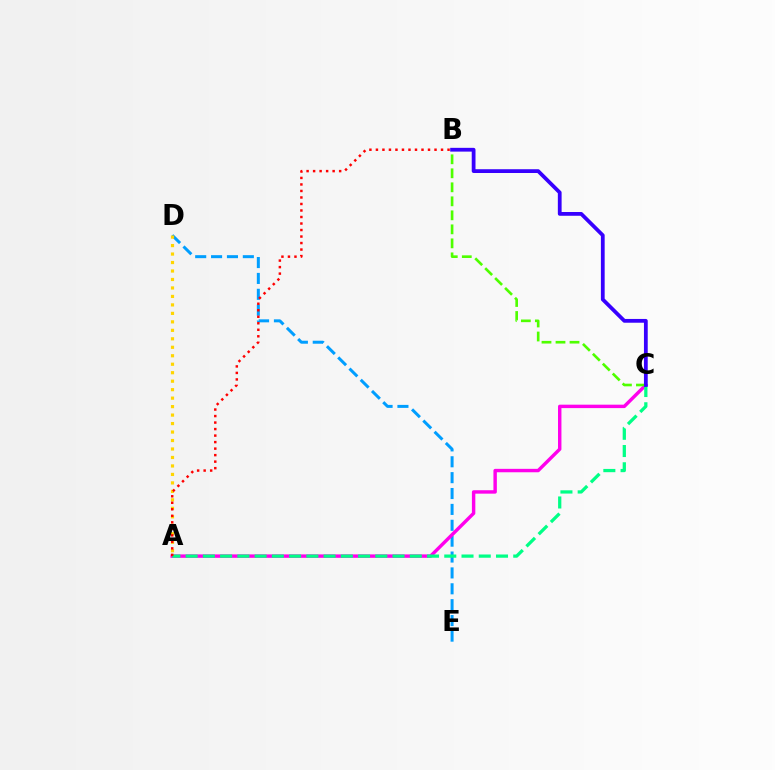{('D', 'E'): [{'color': '#009eff', 'line_style': 'dashed', 'thickness': 2.16}], ('A', 'C'): [{'color': '#ff00ed', 'line_style': 'solid', 'thickness': 2.46}, {'color': '#00ff86', 'line_style': 'dashed', 'thickness': 2.34}], ('A', 'D'): [{'color': '#ffd500', 'line_style': 'dotted', 'thickness': 2.3}], ('B', 'C'): [{'color': '#4fff00', 'line_style': 'dashed', 'thickness': 1.9}, {'color': '#3700ff', 'line_style': 'solid', 'thickness': 2.72}], ('A', 'B'): [{'color': '#ff0000', 'line_style': 'dotted', 'thickness': 1.77}]}